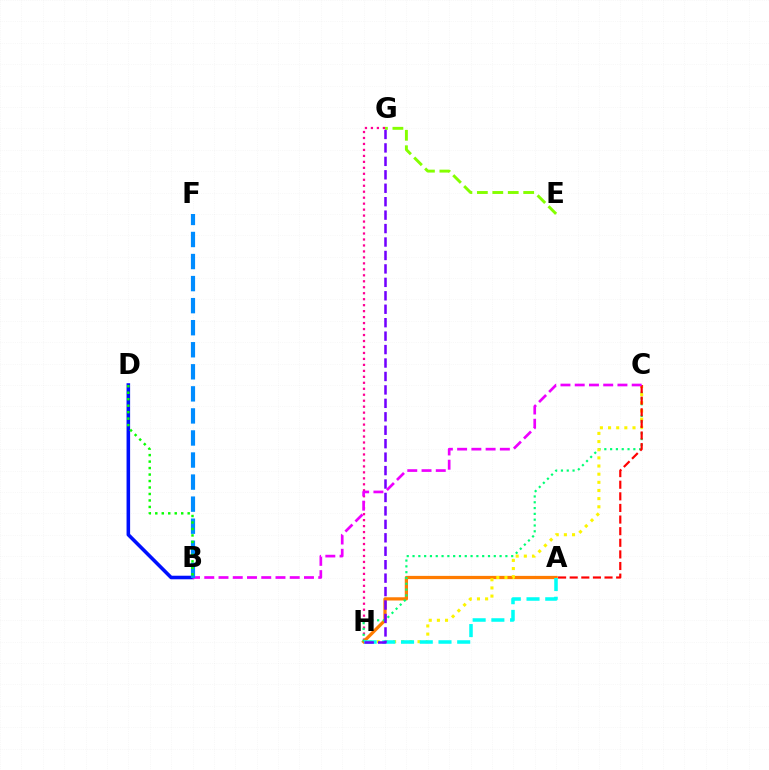{('E', 'G'): [{'color': '#84ff00', 'line_style': 'dashed', 'thickness': 2.1}], ('G', 'H'): [{'color': '#ff0094', 'line_style': 'dotted', 'thickness': 1.62}, {'color': '#7200ff', 'line_style': 'dashed', 'thickness': 1.83}], ('A', 'H'): [{'color': '#ff7c00', 'line_style': 'solid', 'thickness': 2.33}, {'color': '#00fff6', 'line_style': 'dashed', 'thickness': 2.54}], ('C', 'H'): [{'color': '#00ff74', 'line_style': 'dotted', 'thickness': 1.58}, {'color': '#fcf500', 'line_style': 'dotted', 'thickness': 2.21}], ('A', 'C'): [{'color': '#ff0000', 'line_style': 'dashed', 'thickness': 1.58}], ('B', 'D'): [{'color': '#0010ff', 'line_style': 'solid', 'thickness': 2.57}, {'color': '#08ff00', 'line_style': 'dotted', 'thickness': 1.76}], ('B', 'C'): [{'color': '#ee00ff', 'line_style': 'dashed', 'thickness': 1.94}], ('B', 'F'): [{'color': '#008cff', 'line_style': 'dashed', 'thickness': 3.0}]}